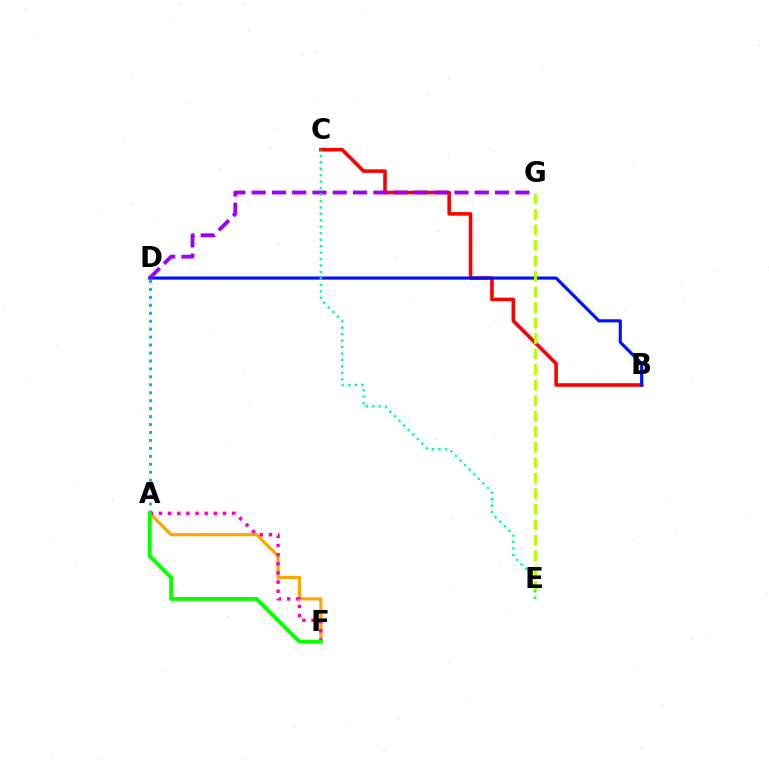{('A', 'F'): [{'color': '#ffa500', 'line_style': 'solid', 'thickness': 2.24}, {'color': '#ff00bd', 'line_style': 'dotted', 'thickness': 2.49}, {'color': '#08ff00', 'line_style': 'solid', 'thickness': 2.79}], ('A', 'D'): [{'color': '#00b5ff', 'line_style': 'dotted', 'thickness': 2.16}], ('B', 'C'): [{'color': '#ff0000', 'line_style': 'solid', 'thickness': 2.58}], ('B', 'D'): [{'color': '#0010ff', 'line_style': 'solid', 'thickness': 2.25}], ('E', 'G'): [{'color': '#b3ff00', 'line_style': 'dashed', 'thickness': 2.11}], ('D', 'G'): [{'color': '#9b00ff', 'line_style': 'dashed', 'thickness': 2.76}], ('C', 'E'): [{'color': '#00ff9d', 'line_style': 'dotted', 'thickness': 1.75}]}